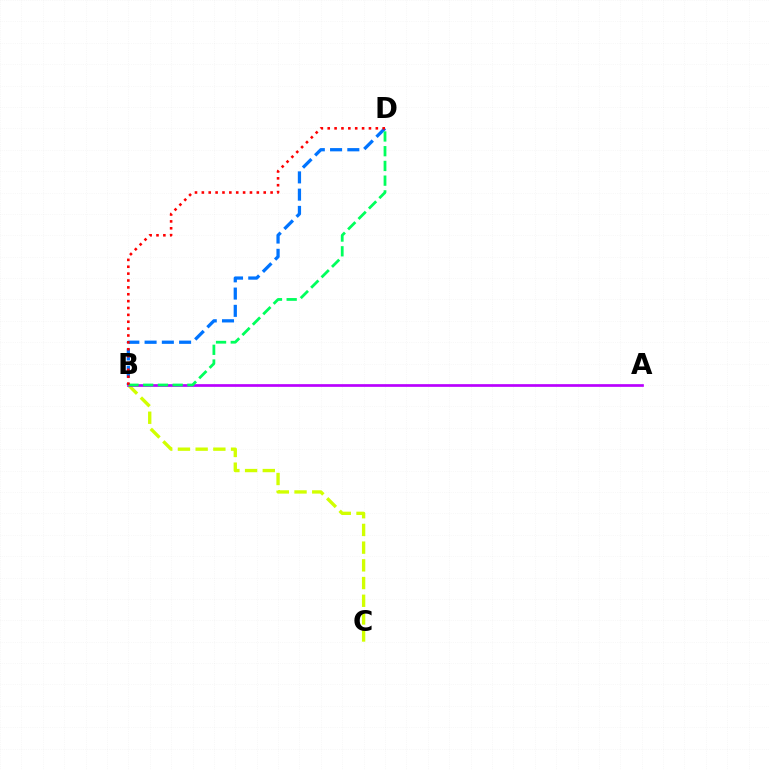{('B', 'C'): [{'color': '#d1ff00', 'line_style': 'dashed', 'thickness': 2.41}], ('B', 'D'): [{'color': '#0074ff', 'line_style': 'dashed', 'thickness': 2.34}, {'color': '#00ff5c', 'line_style': 'dashed', 'thickness': 2.0}, {'color': '#ff0000', 'line_style': 'dotted', 'thickness': 1.87}], ('A', 'B'): [{'color': '#b900ff', 'line_style': 'solid', 'thickness': 1.95}]}